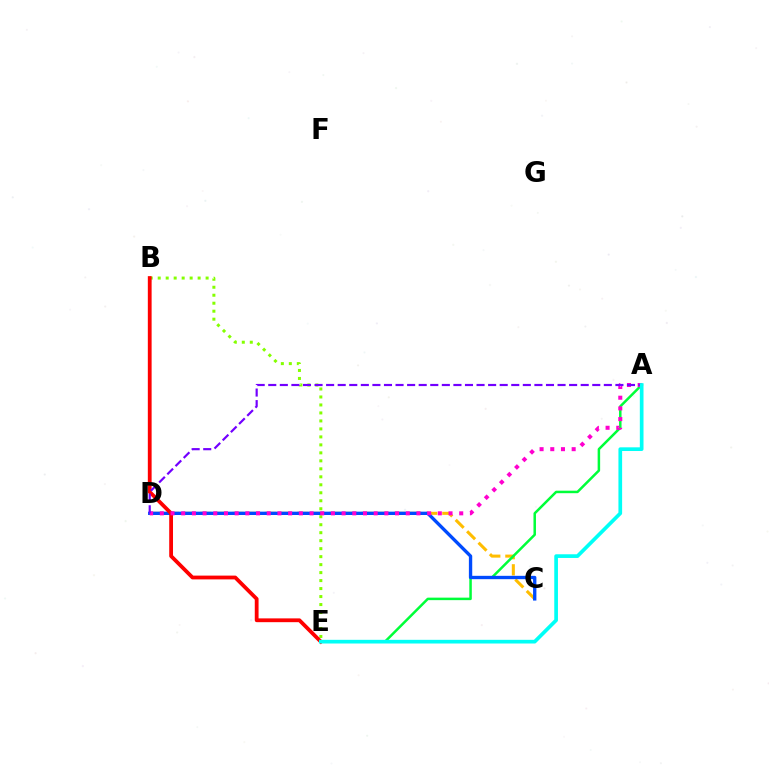{('B', 'E'): [{'color': '#84ff00', 'line_style': 'dotted', 'thickness': 2.17}, {'color': '#ff0000', 'line_style': 'solid', 'thickness': 2.73}], ('C', 'D'): [{'color': '#ffbd00', 'line_style': 'dashed', 'thickness': 2.19}, {'color': '#004bff', 'line_style': 'solid', 'thickness': 2.41}], ('A', 'E'): [{'color': '#00ff39', 'line_style': 'solid', 'thickness': 1.8}, {'color': '#00fff6', 'line_style': 'solid', 'thickness': 2.65}], ('A', 'D'): [{'color': '#ff00cf', 'line_style': 'dotted', 'thickness': 2.91}, {'color': '#7200ff', 'line_style': 'dashed', 'thickness': 1.57}]}